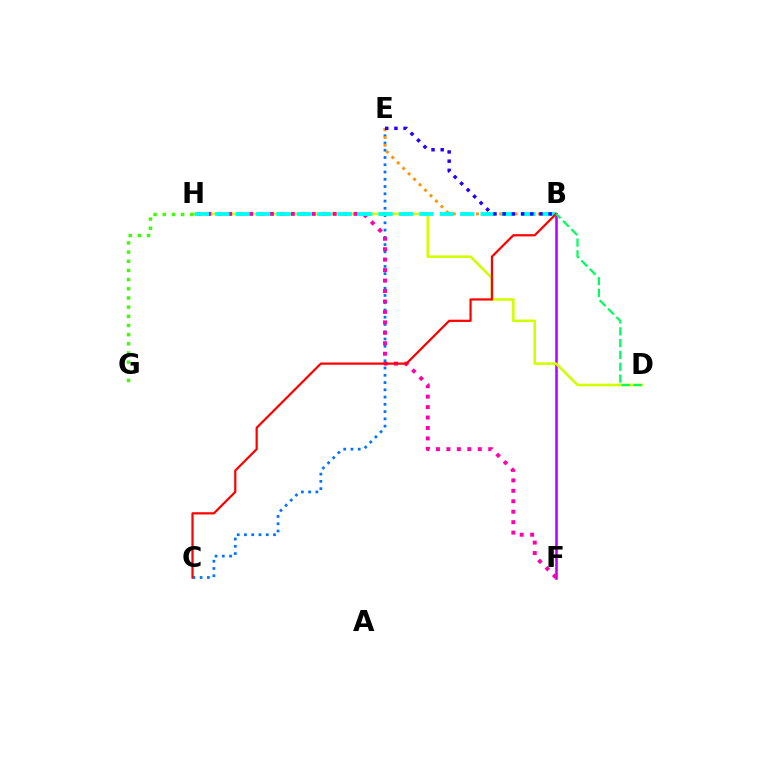{('B', 'F'): [{'color': '#b900ff', 'line_style': 'solid', 'thickness': 1.84}], ('C', 'E'): [{'color': '#0074ff', 'line_style': 'dotted', 'thickness': 1.97}], ('D', 'H'): [{'color': '#d1ff00', 'line_style': 'solid', 'thickness': 1.87}], ('B', 'E'): [{'color': '#ff9400', 'line_style': 'dotted', 'thickness': 2.1}, {'color': '#2500ff', 'line_style': 'dotted', 'thickness': 2.5}], ('F', 'H'): [{'color': '#ff00ac', 'line_style': 'dotted', 'thickness': 2.84}], ('B', 'H'): [{'color': '#00fff6', 'line_style': 'dashed', 'thickness': 2.77}], ('B', 'C'): [{'color': '#ff0000', 'line_style': 'solid', 'thickness': 1.6}], ('G', 'H'): [{'color': '#3dff00', 'line_style': 'dotted', 'thickness': 2.49}], ('B', 'D'): [{'color': '#00ff5c', 'line_style': 'dashed', 'thickness': 1.61}]}